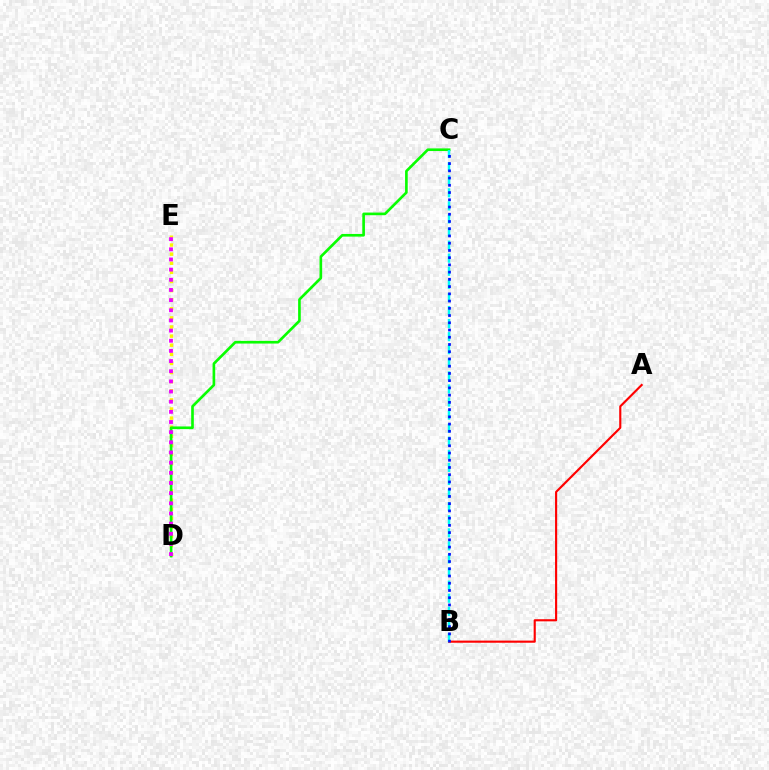{('D', 'E'): [{'color': '#fcf500', 'line_style': 'dotted', 'thickness': 2.48}, {'color': '#ee00ff', 'line_style': 'dotted', 'thickness': 2.76}], ('A', 'B'): [{'color': '#ff0000', 'line_style': 'solid', 'thickness': 1.54}], ('C', 'D'): [{'color': '#08ff00', 'line_style': 'solid', 'thickness': 1.91}], ('B', 'C'): [{'color': '#00fff6', 'line_style': 'dashed', 'thickness': 1.78}, {'color': '#0010ff', 'line_style': 'dotted', 'thickness': 1.97}]}